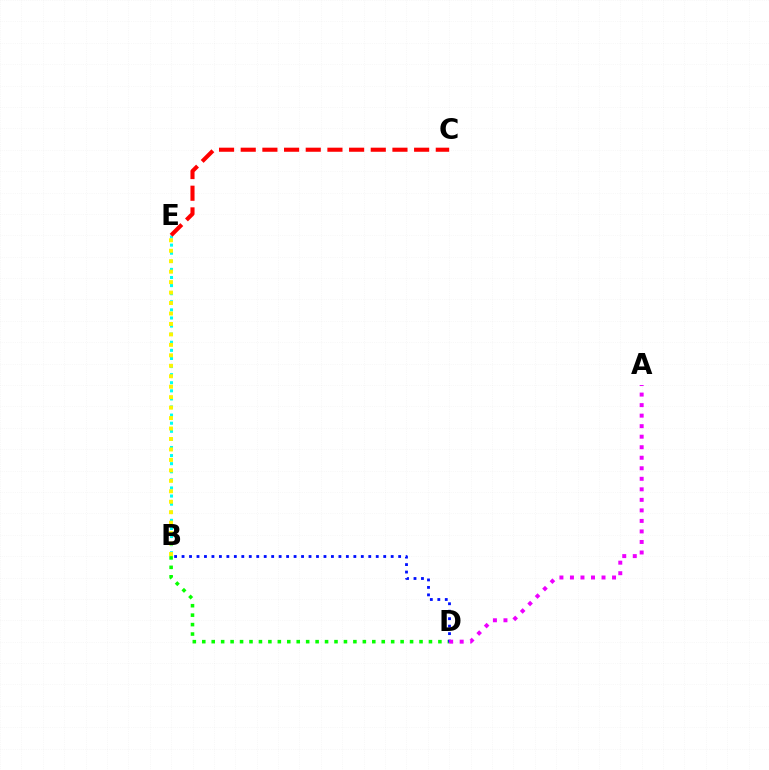{('B', 'D'): [{'color': '#08ff00', 'line_style': 'dotted', 'thickness': 2.57}, {'color': '#0010ff', 'line_style': 'dotted', 'thickness': 2.03}], ('B', 'E'): [{'color': '#00fff6', 'line_style': 'dotted', 'thickness': 2.2}, {'color': '#fcf500', 'line_style': 'dotted', 'thickness': 2.84}], ('A', 'D'): [{'color': '#ee00ff', 'line_style': 'dotted', 'thickness': 2.86}], ('C', 'E'): [{'color': '#ff0000', 'line_style': 'dashed', 'thickness': 2.94}]}